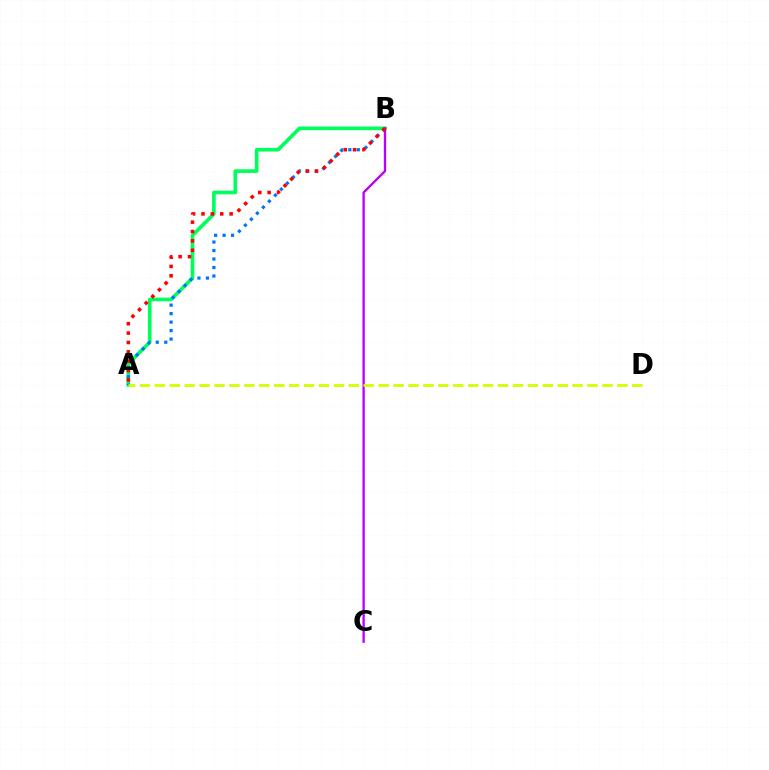{('A', 'B'): [{'color': '#00ff5c', 'line_style': 'solid', 'thickness': 2.63}, {'color': '#0074ff', 'line_style': 'dotted', 'thickness': 2.31}, {'color': '#ff0000', 'line_style': 'dotted', 'thickness': 2.55}], ('B', 'C'): [{'color': '#b900ff', 'line_style': 'solid', 'thickness': 1.69}], ('A', 'D'): [{'color': '#d1ff00', 'line_style': 'dashed', 'thickness': 2.03}]}